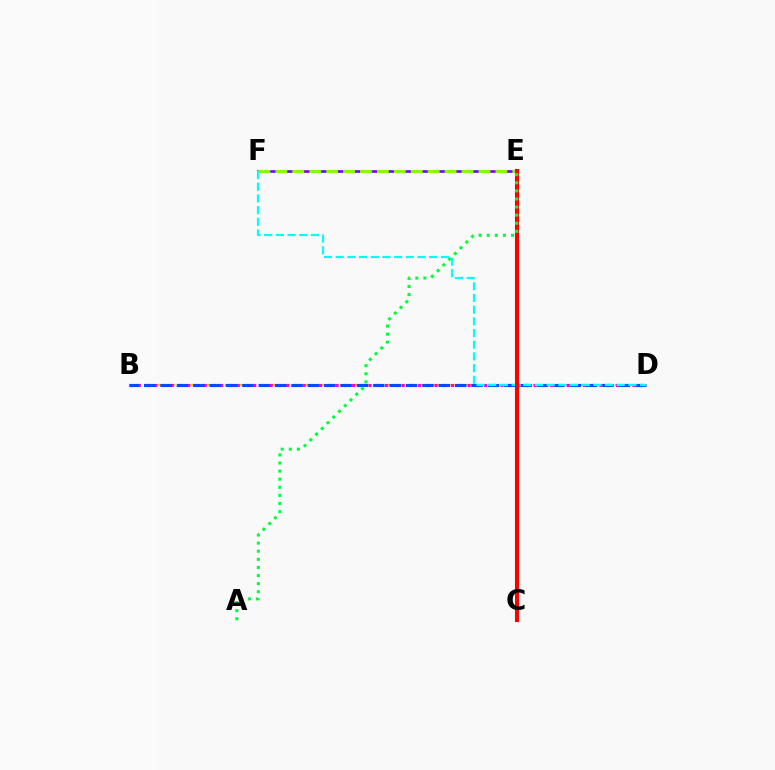{('B', 'D'): [{'color': '#ffbd00', 'line_style': 'dashed', 'thickness': 1.56}, {'color': '#ff00cf', 'line_style': 'dotted', 'thickness': 2.24}, {'color': '#004bff', 'line_style': 'dashed', 'thickness': 2.22}], ('E', 'F'): [{'color': '#7200ff', 'line_style': 'solid', 'thickness': 1.88}, {'color': '#84ff00', 'line_style': 'dashed', 'thickness': 2.3}], ('D', 'F'): [{'color': '#00fff6', 'line_style': 'dashed', 'thickness': 1.59}], ('C', 'E'): [{'color': '#ff0000', 'line_style': 'solid', 'thickness': 2.95}], ('A', 'E'): [{'color': '#00ff39', 'line_style': 'dotted', 'thickness': 2.2}]}